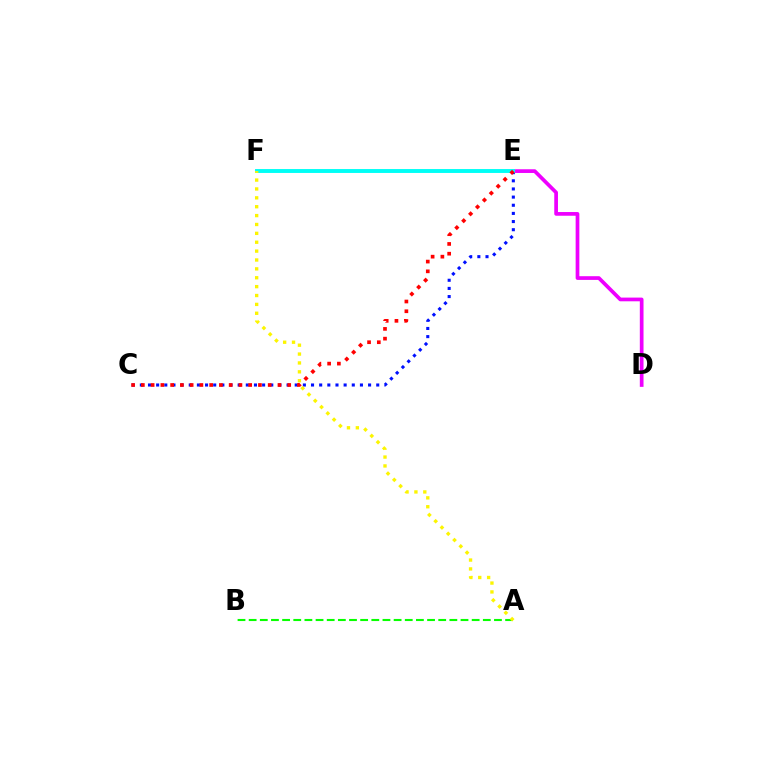{('A', 'B'): [{'color': '#08ff00', 'line_style': 'dashed', 'thickness': 1.51}], ('C', 'E'): [{'color': '#0010ff', 'line_style': 'dotted', 'thickness': 2.21}, {'color': '#ff0000', 'line_style': 'dotted', 'thickness': 2.65}], ('D', 'E'): [{'color': '#ee00ff', 'line_style': 'solid', 'thickness': 2.67}], ('E', 'F'): [{'color': '#00fff6', 'line_style': 'solid', 'thickness': 2.81}], ('A', 'F'): [{'color': '#fcf500', 'line_style': 'dotted', 'thickness': 2.41}]}